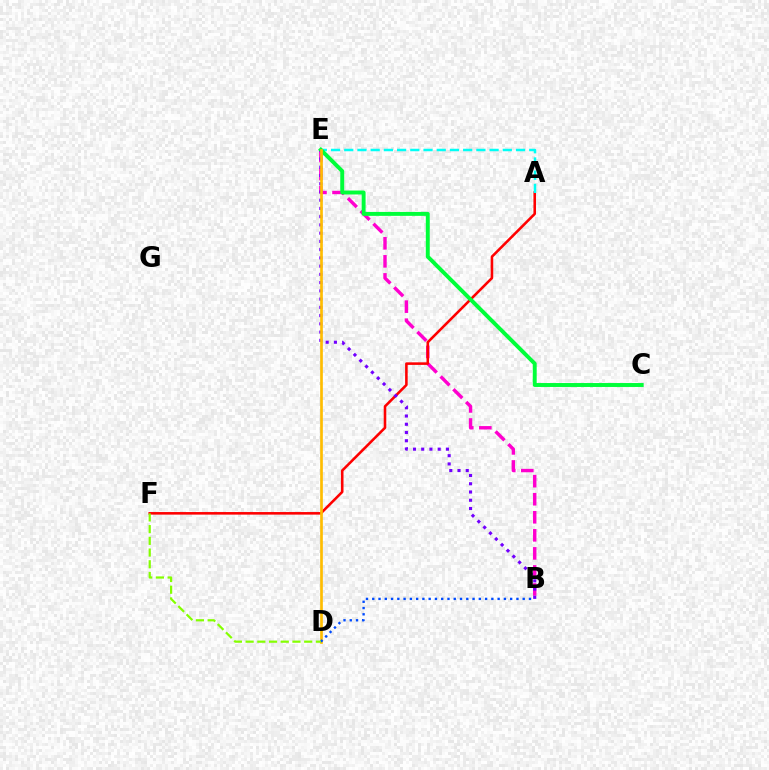{('B', 'E'): [{'color': '#ff00cf', 'line_style': 'dashed', 'thickness': 2.45}, {'color': '#7200ff', 'line_style': 'dotted', 'thickness': 2.24}], ('A', 'F'): [{'color': '#ff0000', 'line_style': 'solid', 'thickness': 1.85}], ('A', 'E'): [{'color': '#00fff6', 'line_style': 'dashed', 'thickness': 1.8}], ('C', 'E'): [{'color': '#00ff39', 'line_style': 'solid', 'thickness': 2.83}], ('D', 'E'): [{'color': '#ffbd00', 'line_style': 'solid', 'thickness': 1.93}], ('B', 'D'): [{'color': '#004bff', 'line_style': 'dotted', 'thickness': 1.7}], ('D', 'F'): [{'color': '#84ff00', 'line_style': 'dashed', 'thickness': 1.59}]}